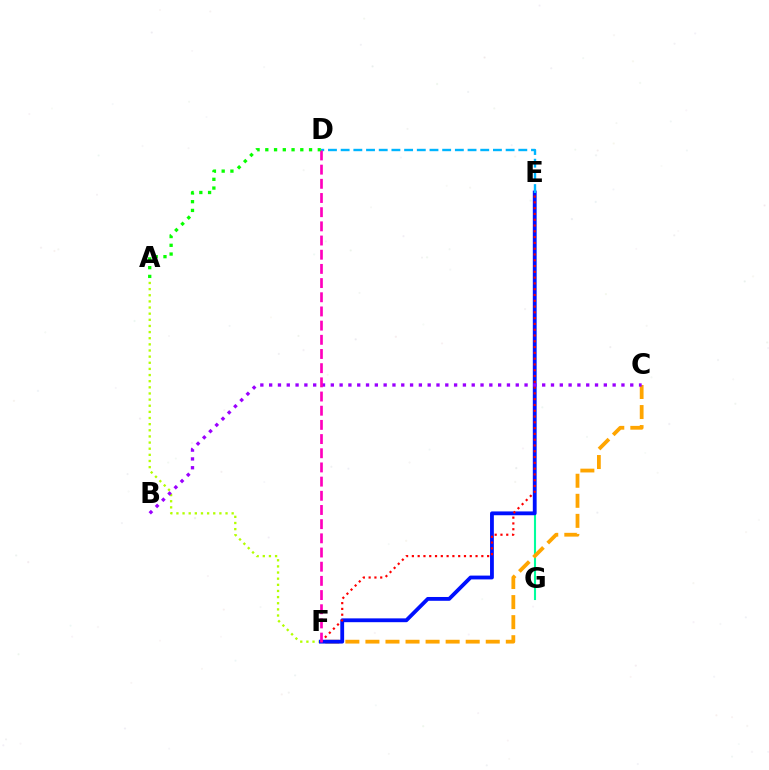{('E', 'G'): [{'color': '#00ff9d', 'line_style': 'solid', 'thickness': 1.51}], ('C', 'F'): [{'color': '#ffa500', 'line_style': 'dashed', 'thickness': 2.72}], ('A', 'F'): [{'color': '#b3ff00', 'line_style': 'dotted', 'thickness': 1.67}], ('E', 'F'): [{'color': '#0010ff', 'line_style': 'solid', 'thickness': 2.75}, {'color': '#ff0000', 'line_style': 'dotted', 'thickness': 1.57}], ('D', 'E'): [{'color': '#00b5ff', 'line_style': 'dashed', 'thickness': 1.72}], ('B', 'C'): [{'color': '#9b00ff', 'line_style': 'dotted', 'thickness': 2.39}], ('D', 'F'): [{'color': '#ff00bd', 'line_style': 'dashed', 'thickness': 1.93}], ('A', 'D'): [{'color': '#08ff00', 'line_style': 'dotted', 'thickness': 2.38}]}